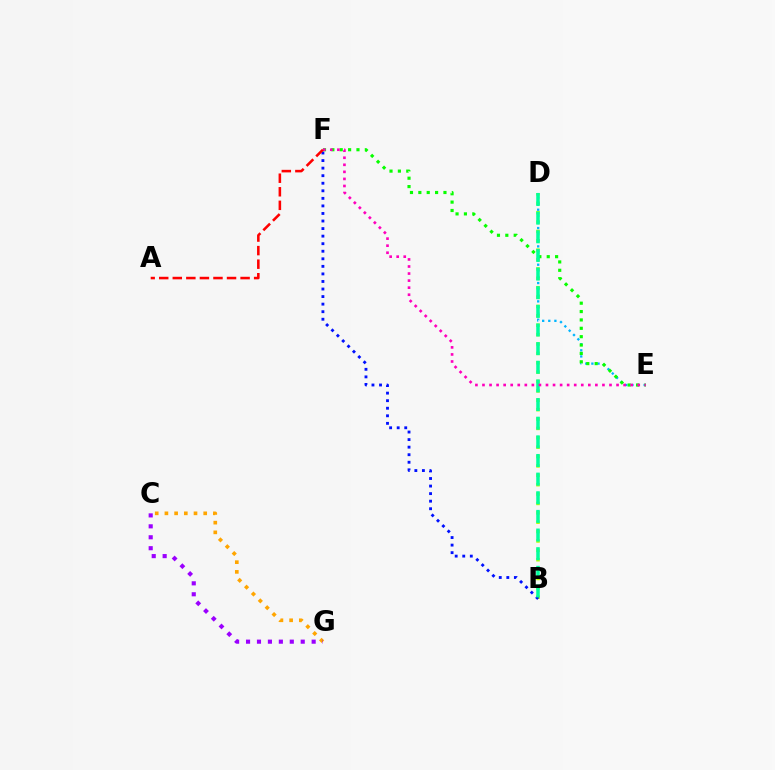{('C', 'G'): [{'color': '#ffa500', 'line_style': 'dotted', 'thickness': 2.63}, {'color': '#9b00ff', 'line_style': 'dotted', 'thickness': 2.97}], ('B', 'D'): [{'color': '#b3ff00', 'line_style': 'dotted', 'thickness': 2.55}, {'color': '#00ff9d', 'line_style': 'dashed', 'thickness': 2.53}], ('B', 'F'): [{'color': '#0010ff', 'line_style': 'dotted', 'thickness': 2.05}], ('D', 'E'): [{'color': '#00b5ff', 'line_style': 'dotted', 'thickness': 1.66}], ('E', 'F'): [{'color': '#08ff00', 'line_style': 'dotted', 'thickness': 2.27}, {'color': '#ff00bd', 'line_style': 'dotted', 'thickness': 1.92}], ('A', 'F'): [{'color': '#ff0000', 'line_style': 'dashed', 'thickness': 1.84}]}